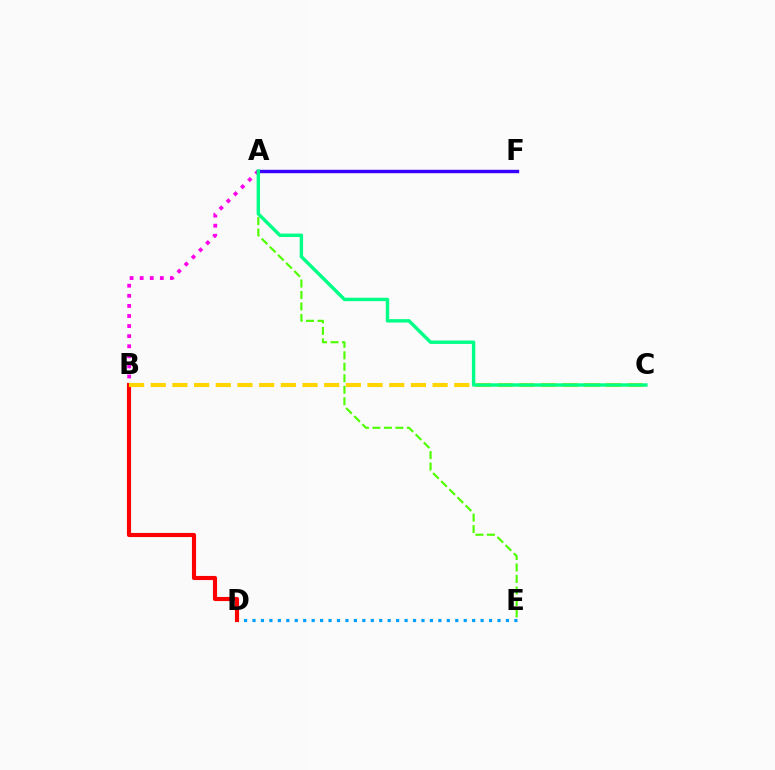{('A', 'B'): [{'color': '#ff00ed', 'line_style': 'dotted', 'thickness': 2.74}], ('A', 'E'): [{'color': '#4fff00', 'line_style': 'dashed', 'thickness': 1.56}], ('D', 'E'): [{'color': '#009eff', 'line_style': 'dotted', 'thickness': 2.3}], ('B', 'D'): [{'color': '#ff0000', 'line_style': 'solid', 'thickness': 2.96}], ('B', 'C'): [{'color': '#ffd500', 'line_style': 'dashed', 'thickness': 2.95}], ('A', 'F'): [{'color': '#3700ff', 'line_style': 'solid', 'thickness': 2.46}], ('A', 'C'): [{'color': '#00ff86', 'line_style': 'solid', 'thickness': 2.46}]}